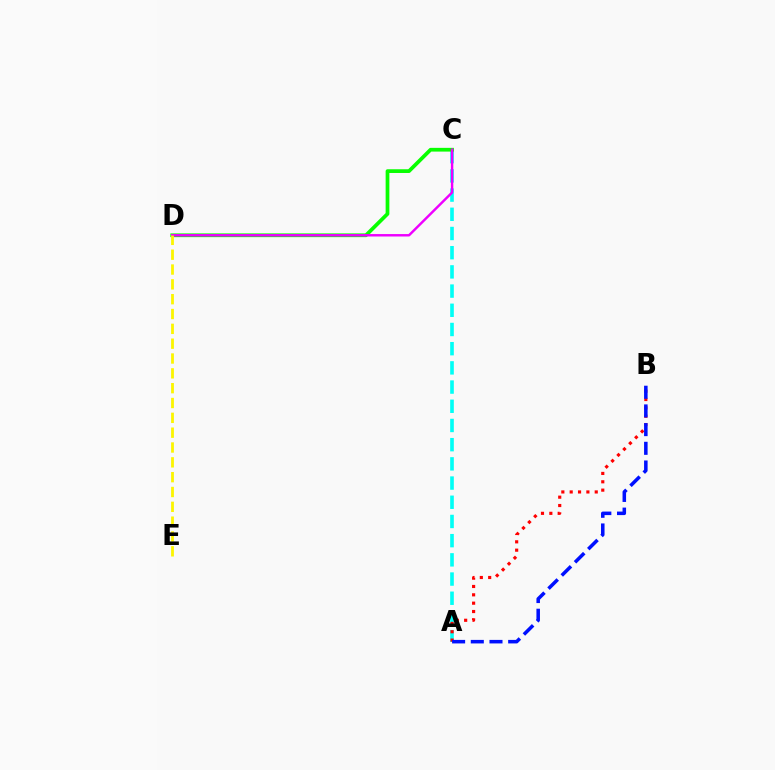{('A', 'C'): [{'color': '#00fff6', 'line_style': 'dashed', 'thickness': 2.61}], ('C', 'D'): [{'color': '#08ff00', 'line_style': 'solid', 'thickness': 2.69}, {'color': '#ee00ff', 'line_style': 'solid', 'thickness': 1.75}], ('D', 'E'): [{'color': '#fcf500', 'line_style': 'dashed', 'thickness': 2.01}], ('A', 'B'): [{'color': '#ff0000', 'line_style': 'dotted', 'thickness': 2.27}, {'color': '#0010ff', 'line_style': 'dashed', 'thickness': 2.54}]}